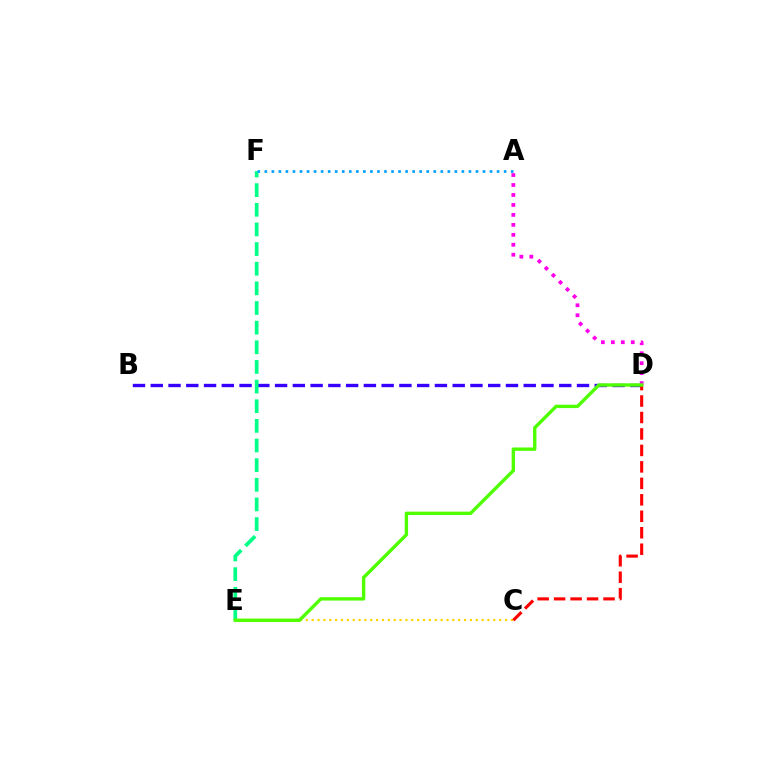{('C', 'E'): [{'color': '#ffd500', 'line_style': 'dotted', 'thickness': 1.59}], ('B', 'D'): [{'color': '#3700ff', 'line_style': 'dashed', 'thickness': 2.41}], ('A', 'D'): [{'color': '#ff00ed', 'line_style': 'dotted', 'thickness': 2.71}], ('E', 'F'): [{'color': '#00ff86', 'line_style': 'dashed', 'thickness': 2.67}], ('C', 'D'): [{'color': '#ff0000', 'line_style': 'dashed', 'thickness': 2.24}], ('A', 'F'): [{'color': '#009eff', 'line_style': 'dotted', 'thickness': 1.91}], ('D', 'E'): [{'color': '#4fff00', 'line_style': 'solid', 'thickness': 2.43}]}